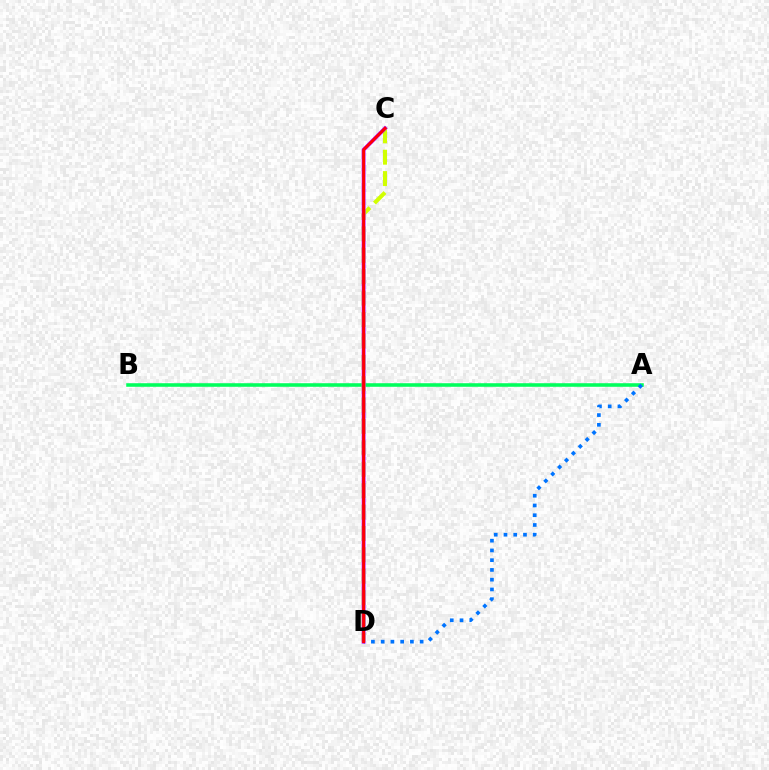{('A', 'B'): [{'color': '#00ff5c', 'line_style': 'solid', 'thickness': 2.56}], ('A', 'D'): [{'color': '#0074ff', 'line_style': 'dotted', 'thickness': 2.65}], ('C', 'D'): [{'color': '#d1ff00', 'line_style': 'dashed', 'thickness': 2.91}, {'color': '#b900ff', 'line_style': 'solid', 'thickness': 2.72}, {'color': '#ff0000', 'line_style': 'solid', 'thickness': 2.05}]}